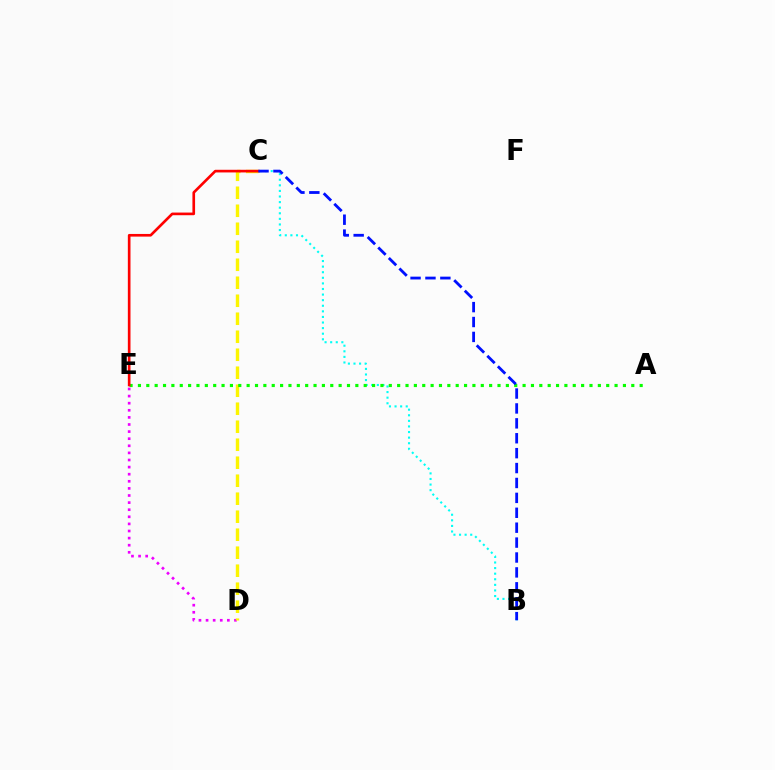{('B', 'C'): [{'color': '#00fff6', 'line_style': 'dotted', 'thickness': 1.52}, {'color': '#0010ff', 'line_style': 'dashed', 'thickness': 2.03}], ('D', 'E'): [{'color': '#ee00ff', 'line_style': 'dotted', 'thickness': 1.93}], ('C', 'D'): [{'color': '#fcf500', 'line_style': 'dashed', 'thickness': 2.44}], ('A', 'E'): [{'color': '#08ff00', 'line_style': 'dotted', 'thickness': 2.27}], ('C', 'E'): [{'color': '#ff0000', 'line_style': 'solid', 'thickness': 1.91}]}